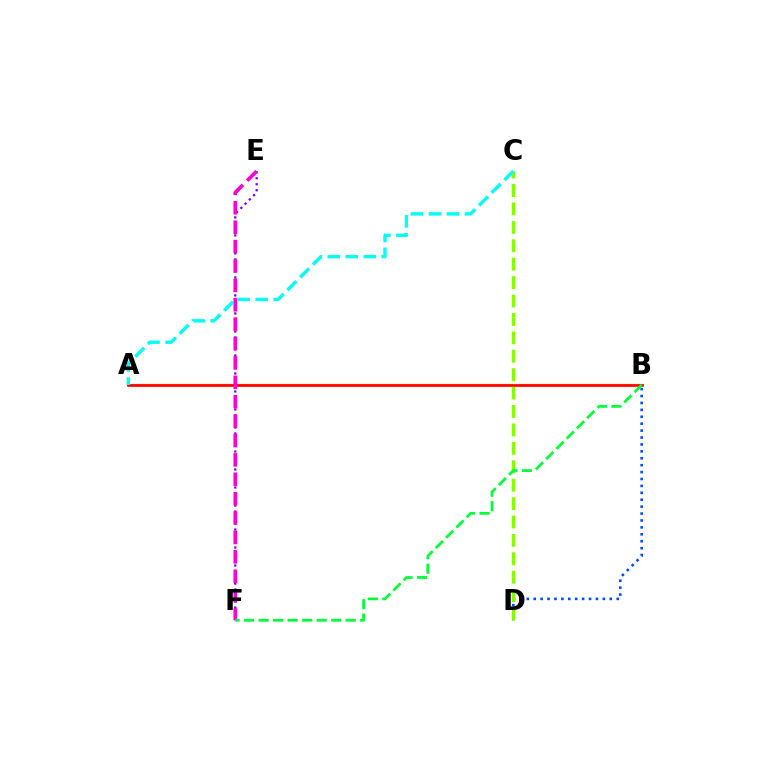{('B', 'D'): [{'color': '#004bff', 'line_style': 'dotted', 'thickness': 1.88}], ('C', 'D'): [{'color': '#84ff00', 'line_style': 'dashed', 'thickness': 2.5}], ('A', 'B'): [{'color': '#ffbd00', 'line_style': 'solid', 'thickness': 1.68}, {'color': '#ff0000', 'line_style': 'solid', 'thickness': 1.93}], ('E', 'F'): [{'color': '#7200ff', 'line_style': 'dotted', 'thickness': 1.63}, {'color': '#ff00cf', 'line_style': 'dashed', 'thickness': 2.63}], ('B', 'F'): [{'color': '#00ff39', 'line_style': 'dashed', 'thickness': 1.97}], ('A', 'C'): [{'color': '#00fff6', 'line_style': 'dashed', 'thickness': 2.44}]}